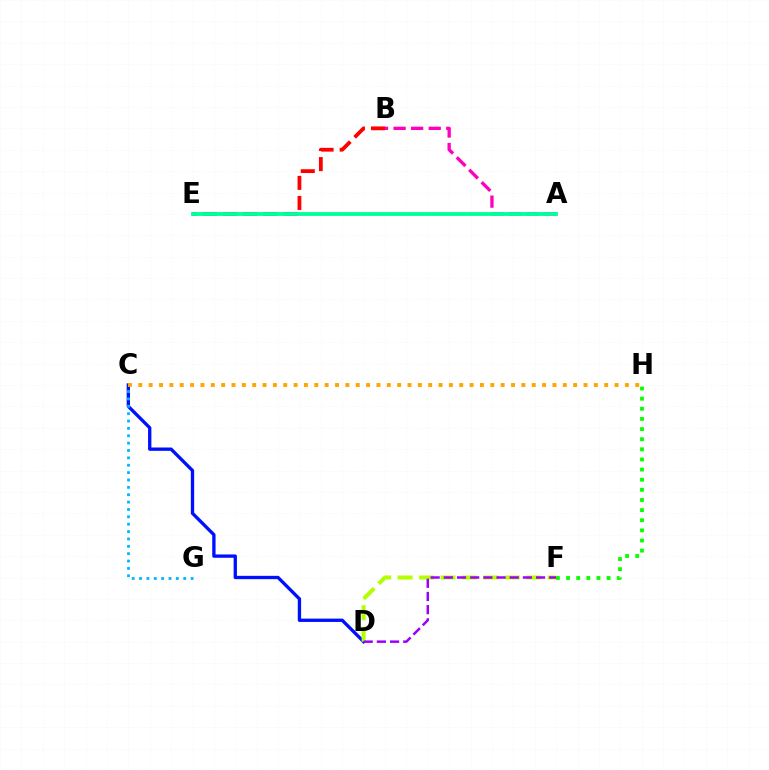{('C', 'D'): [{'color': '#0010ff', 'line_style': 'solid', 'thickness': 2.39}], ('B', 'E'): [{'color': '#ff0000', 'line_style': 'dashed', 'thickness': 2.73}], ('F', 'H'): [{'color': '#08ff00', 'line_style': 'dotted', 'thickness': 2.75}], ('C', 'H'): [{'color': '#ffa500', 'line_style': 'dotted', 'thickness': 2.81}], ('A', 'B'): [{'color': '#ff00bd', 'line_style': 'dashed', 'thickness': 2.39}], ('C', 'G'): [{'color': '#00b5ff', 'line_style': 'dotted', 'thickness': 2.0}], ('D', 'F'): [{'color': '#b3ff00', 'line_style': 'dashed', 'thickness': 2.91}, {'color': '#9b00ff', 'line_style': 'dashed', 'thickness': 1.79}], ('A', 'E'): [{'color': '#00ff9d', 'line_style': 'solid', 'thickness': 2.76}]}